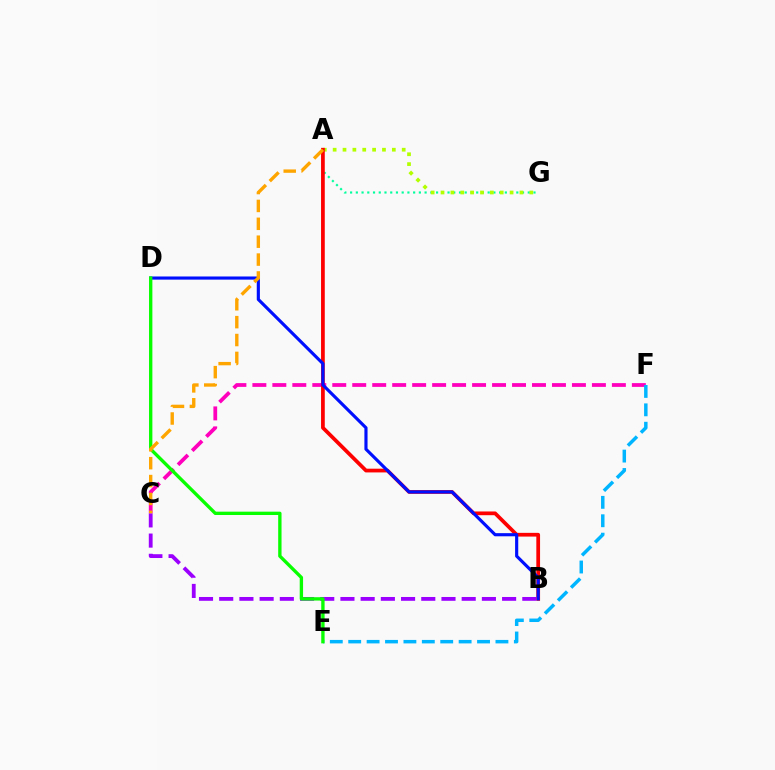{('C', 'F'): [{'color': '#ff00bd', 'line_style': 'dashed', 'thickness': 2.71}], ('A', 'G'): [{'color': '#00ff9d', 'line_style': 'dotted', 'thickness': 1.56}, {'color': '#b3ff00', 'line_style': 'dotted', 'thickness': 2.68}], ('A', 'B'): [{'color': '#ff0000', 'line_style': 'solid', 'thickness': 2.69}], ('B', 'C'): [{'color': '#9b00ff', 'line_style': 'dashed', 'thickness': 2.75}], ('E', 'F'): [{'color': '#00b5ff', 'line_style': 'dashed', 'thickness': 2.5}], ('B', 'D'): [{'color': '#0010ff', 'line_style': 'solid', 'thickness': 2.27}], ('D', 'E'): [{'color': '#08ff00', 'line_style': 'solid', 'thickness': 2.41}], ('A', 'C'): [{'color': '#ffa500', 'line_style': 'dashed', 'thickness': 2.43}]}